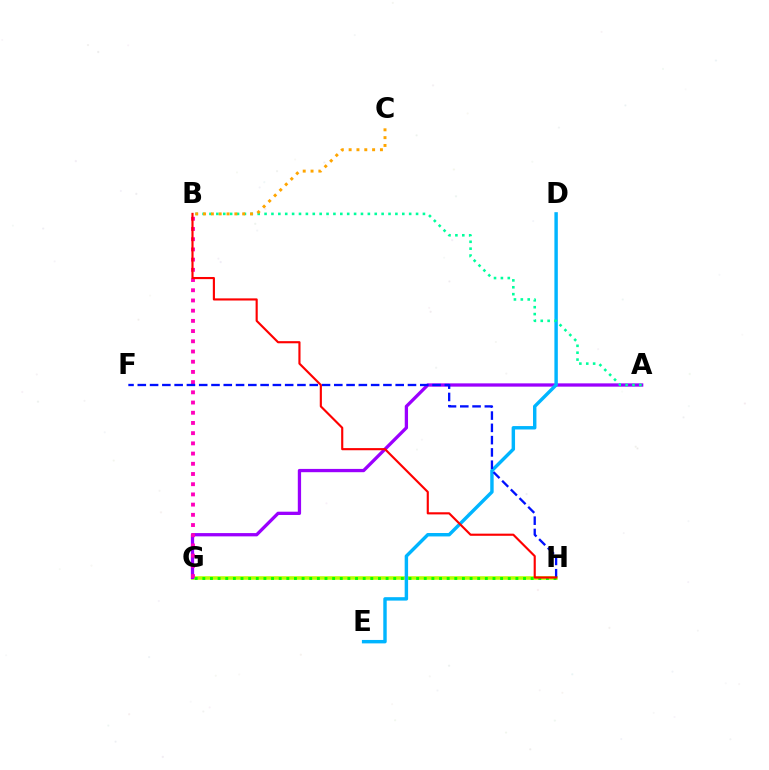{('G', 'H'): [{'color': '#b3ff00', 'line_style': 'solid', 'thickness': 2.56}, {'color': '#08ff00', 'line_style': 'dotted', 'thickness': 2.07}], ('A', 'G'): [{'color': '#9b00ff', 'line_style': 'solid', 'thickness': 2.37}], ('B', 'G'): [{'color': '#ff00bd', 'line_style': 'dotted', 'thickness': 2.77}], ('D', 'E'): [{'color': '#00b5ff', 'line_style': 'solid', 'thickness': 2.47}], ('F', 'H'): [{'color': '#0010ff', 'line_style': 'dashed', 'thickness': 1.67}], ('A', 'B'): [{'color': '#00ff9d', 'line_style': 'dotted', 'thickness': 1.87}], ('B', 'H'): [{'color': '#ff0000', 'line_style': 'solid', 'thickness': 1.54}], ('B', 'C'): [{'color': '#ffa500', 'line_style': 'dotted', 'thickness': 2.13}]}